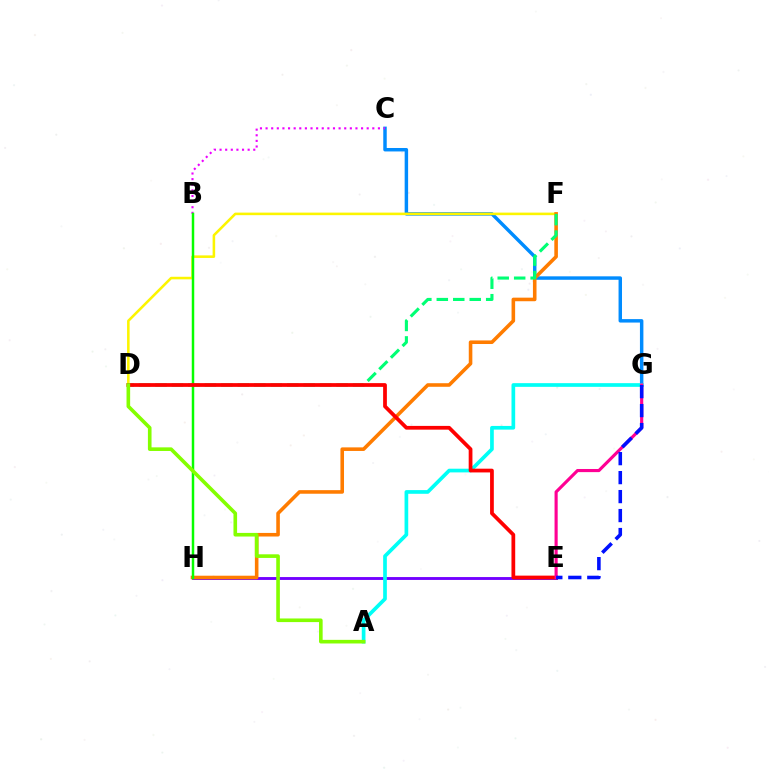{('C', 'G'): [{'color': '#008cff', 'line_style': 'solid', 'thickness': 2.49}], ('D', 'F'): [{'color': '#fcf500', 'line_style': 'solid', 'thickness': 1.84}, {'color': '#00ff74', 'line_style': 'dashed', 'thickness': 2.24}], ('E', 'H'): [{'color': '#7200ff', 'line_style': 'solid', 'thickness': 2.07}], ('F', 'H'): [{'color': '#ff7c00', 'line_style': 'solid', 'thickness': 2.58}], ('B', 'C'): [{'color': '#ee00ff', 'line_style': 'dotted', 'thickness': 1.53}], ('A', 'G'): [{'color': '#00fff6', 'line_style': 'solid', 'thickness': 2.65}], ('B', 'H'): [{'color': '#08ff00', 'line_style': 'solid', 'thickness': 1.79}], ('D', 'E'): [{'color': '#ff0000', 'line_style': 'solid', 'thickness': 2.7}], ('E', 'G'): [{'color': '#ff0094', 'line_style': 'solid', 'thickness': 2.25}, {'color': '#0010ff', 'line_style': 'dashed', 'thickness': 2.58}], ('A', 'D'): [{'color': '#84ff00', 'line_style': 'solid', 'thickness': 2.61}]}